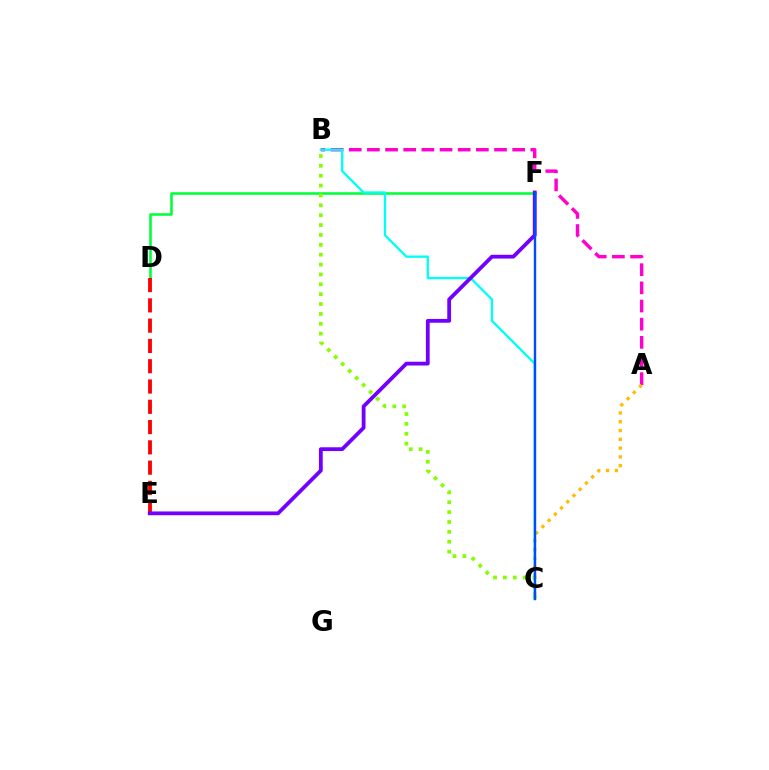{('D', 'F'): [{'color': '#00ff39', 'line_style': 'solid', 'thickness': 1.86}], ('A', 'B'): [{'color': '#ff00cf', 'line_style': 'dashed', 'thickness': 2.47}], ('D', 'E'): [{'color': '#ff0000', 'line_style': 'dashed', 'thickness': 2.76}], ('B', 'C'): [{'color': '#84ff00', 'line_style': 'dotted', 'thickness': 2.68}, {'color': '#00fff6', 'line_style': 'solid', 'thickness': 1.67}], ('A', 'C'): [{'color': '#ffbd00', 'line_style': 'dotted', 'thickness': 2.39}], ('E', 'F'): [{'color': '#7200ff', 'line_style': 'solid', 'thickness': 2.73}], ('C', 'F'): [{'color': '#004bff', 'line_style': 'solid', 'thickness': 1.73}]}